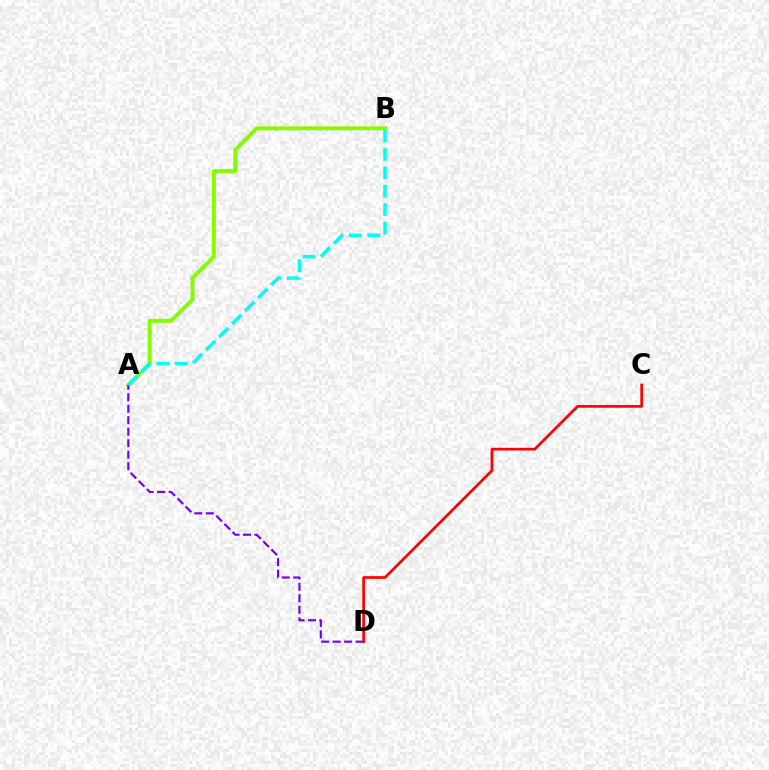{('A', 'B'): [{'color': '#84ff00', 'line_style': 'solid', 'thickness': 2.83}, {'color': '#00fff6', 'line_style': 'dashed', 'thickness': 2.51}], ('A', 'D'): [{'color': '#7200ff', 'line_style': 'dashed', 'thickness': 1.56}], ('C', 'D'): [{'color': '#ff0000', 'line_style': 'solid', 'thickness': 1.93}]}